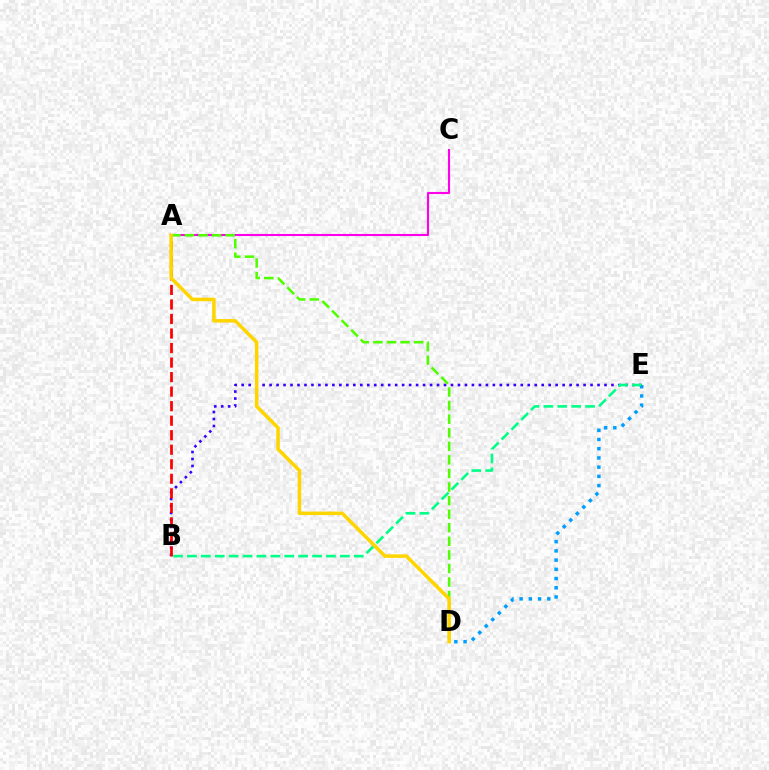{('D', 'E'): [{'color': '#009eff', 'line_style': 'dotted', 'thickness': 2.51}], ('B', 'E'): [{'color': '#3700ff', 'line_style': 'dotted', 'thickness': 1.9}, {'color': '#00ff86', 'line_style': 'dashed', 'thickness': 1.89}], ('A', 'B'): [{'color': '#ff0000', 'line_style': 'dashed', 'thickness': 1.97}], ('A', 'C'): [{'color': '#ff00ed', 'line_style': 'solid', 'thickness': 1.51}], ('A', 'D'): [{'color': '#4fff00', 'line_style': 'dashed', 'thickness': 1.84}, {'color': '#ffd500', 'line_style': 'solid', 'thickness': 2.54}]}